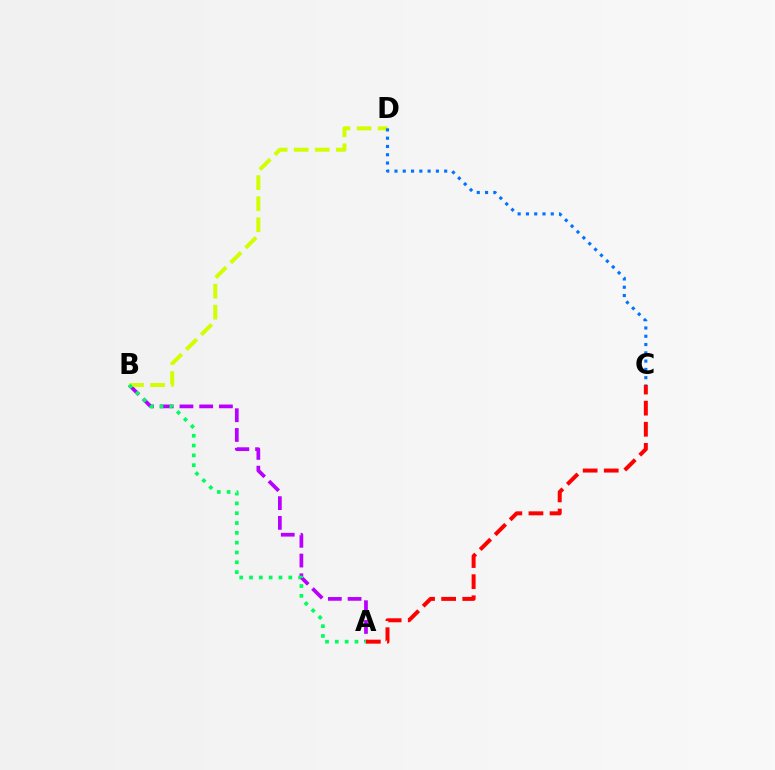{('A', 'B'): [{'color': '#b900ff', 'line_style': 'dashed', 'thickness': 2.68}, {'color': '#00ff5c', 'line_style': 'dotted', 'thickness': 2.67}], ('B', 'D'): [{'color': '#d1ff00', 'line_style': 'dashed', 'thickness': 2.86}], ('A', 'C'): [{'color': '#ff0000', 'line_style': 'dashed', 'thickness': 2.87}], ('C', 'D'): [{'color': '#0074ff', 'line_style': 'dotted', 'thickness': 2.25}]}